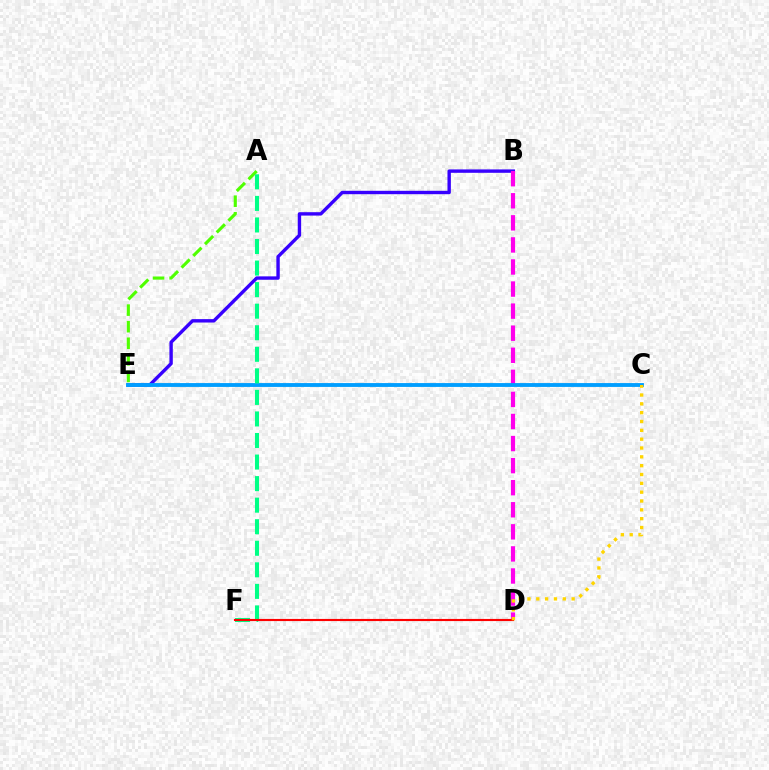{('B', 'E'): [{'color': '#3700ff', 'line_style': 'solid', 'thickness': 2.44}], ('A', 'E'): [{'color': '#4fff00', 'line_style': 'dashed', 'thickness': 2.25}], ('B', 'D'): [{'color': '#ff00ed', 'line_style': 'dashed', 'thickness': 3.0}], ('C', 'E'): [{'color': '#009eff', 'line_style': 'solid', 'thickness': 2.77}], ('A', 'F'): [{'color': '#00ff86', 'line_style': 'dashed', 'thickness': 2.93}], ('D', 'F'): [{'color': '#ff0000', 'line_style': 'solid', 'thickness': 1.54}], ('C', 'D'): [{'color': '#ffd500', 'line_style': 'dotted', 'thickness': 2.4}]}